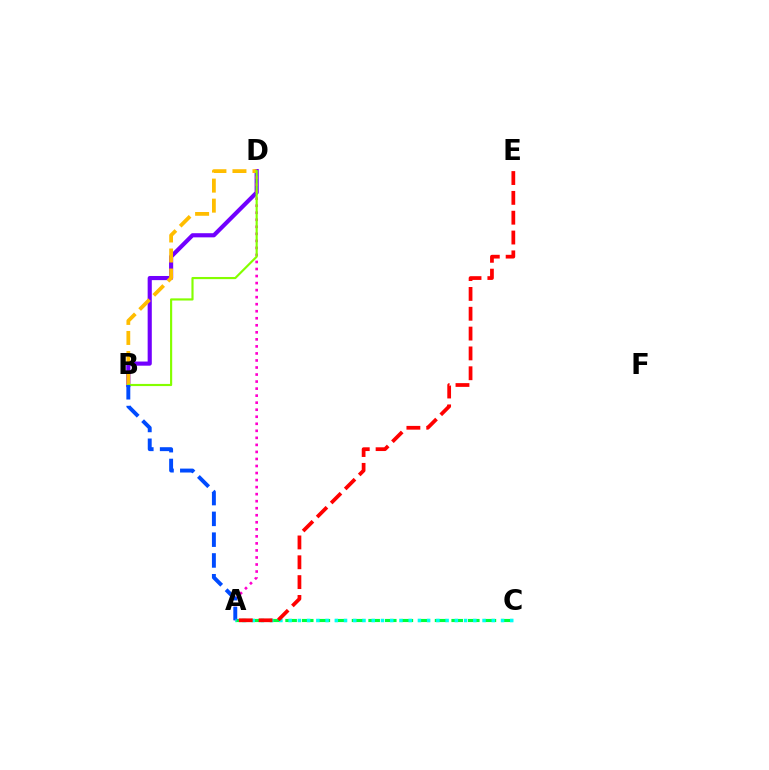{('B', 'D'): [{'color': '#7200ff', 'line_style': 'solid', 'thickness': 2.98}, {'color': '#ffbd00', 'line_style': 'dashed', 'thickness': 2.72}, {'color': '#84ff00', 'line_style': 'solid', 'thickness': 1.55}], ('A', 'C'): [{'color': '#00ff39', 'line_style': 'dashed', 'thickness': 2.26}, {'color': '#00fff6', 'line_style': 'dotted', 'thickness': 2.51}], ('A', 'D'): [{'color': '#ff00cf', 'line_style': 'dotted', 'thickness': 1.91}], ('A', 'B'): [{'color': '#004bff', 'line_style': 'dashed', 'thickness': 2.82}], ('A', 'E'): [{'color': '#ff0000', 'line_style': 'dashed', 'thickness': 2.69}]}